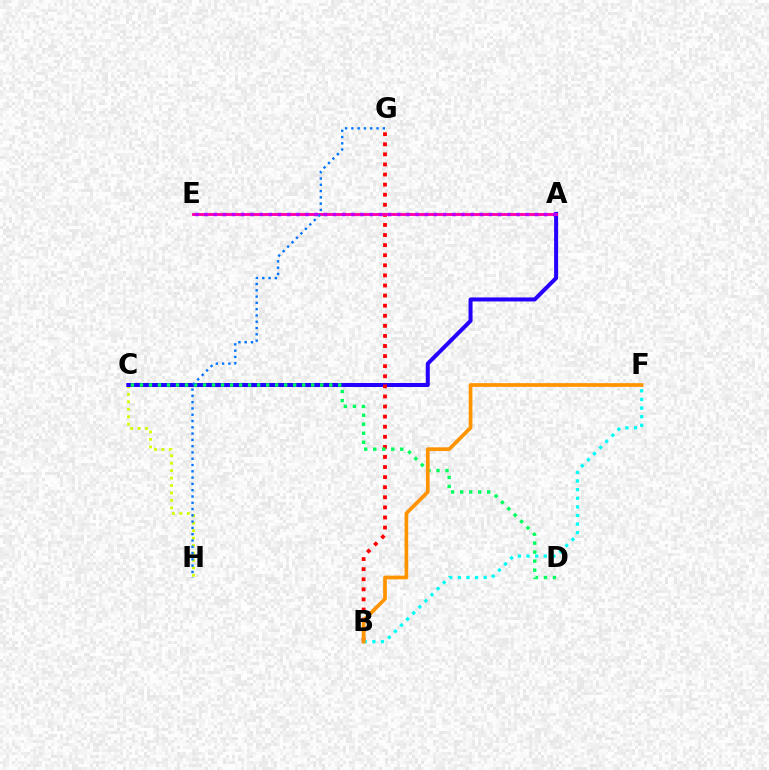{('C', 'H'): [{'color': '#d1ff00', 'line_style': 'dotted', 'thickness': 2.03}], ('A', 'C'): [{'color': '#2500ff', 'line_style': 'solid', 'thickness': 2.89}], ('A', 'E'): [{'color': '#3dff00', 'line_style': 'dotted', 'thickness': 1.51}, {'color': '#ff00ac', 'line_style': 'solid', 'thickness': 2.06}, {'color': '#b900ff', 'line_style': 'dotted', 'thickness': 2.49}], ('B', 'G'): [{'color': '#ff0000', 'line_style': 'dotted', 'thickness': 2.74}], ('C', 'D'): [{'color': '#00ff5c', 'line_style': 'dotted', 'thickness': 2.45}], ('B', 'F'): [{'color': '#00fff6', 'line_style': 'dotted', 'thickness': 2.34}, {'color': '#ff9400', 'line_style': 'solid', 'thickness': 2.67}], ('G', 'H'): [{'color': '#0074ff', 'line_style': 'dotted', 'thickness': 1.71}]}